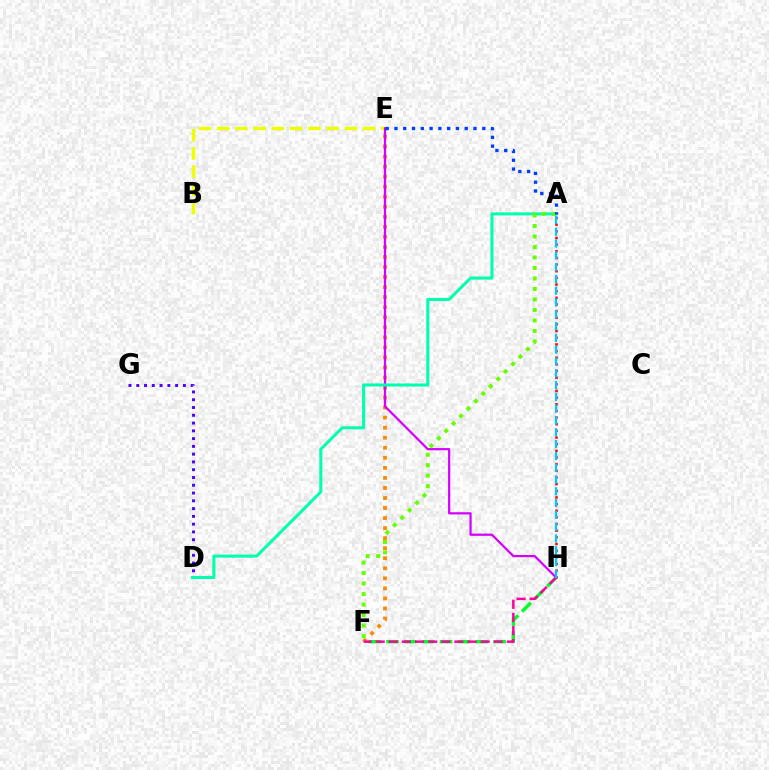{('F', 'H'): [{'color': '#00ff27', 'line_style': 'dashed', 'thickness': 2.43}, {'color': '#ff00a0', 'line_style': 'dashed', 'thickness': 1.78}], ('E', 'F'): [{'color': '#ff8800', 'line_style': 'dotted', 'thickness': 2.73}], ('B', 'E'): [{'color': '#eeff00', 'line_style': 'dashed', 'thickness': 2.48}], ('D', 'G'): [{'color': '#4f00ff', 'line_style': 'dotted', 'thickness': 2.11}], ('E', 'H'): [{'color': '#d600ff', 'line_style': 'solid', 'thickness': 1.6}], ('A', 'D'): [{'color': '#00ffaf', 'line_style': 'solid', 'thickness': 2.2}], ('A', 'F'): [{'color': '#66ff00', 'line_style': 'dotted', 'thickness': 2.85}], ('A', 'H'): [{'color': '#ff0000', 'line_style': 'dotted', 'thickness': 1.81}, {'color': '#00c7ff', 'line_style': 'dashed', 'thickness': 1.6}], ('A', 'E'): [{'color': '#003fff', 'line_style': 'dotted', 'thickness': 2.39}]}